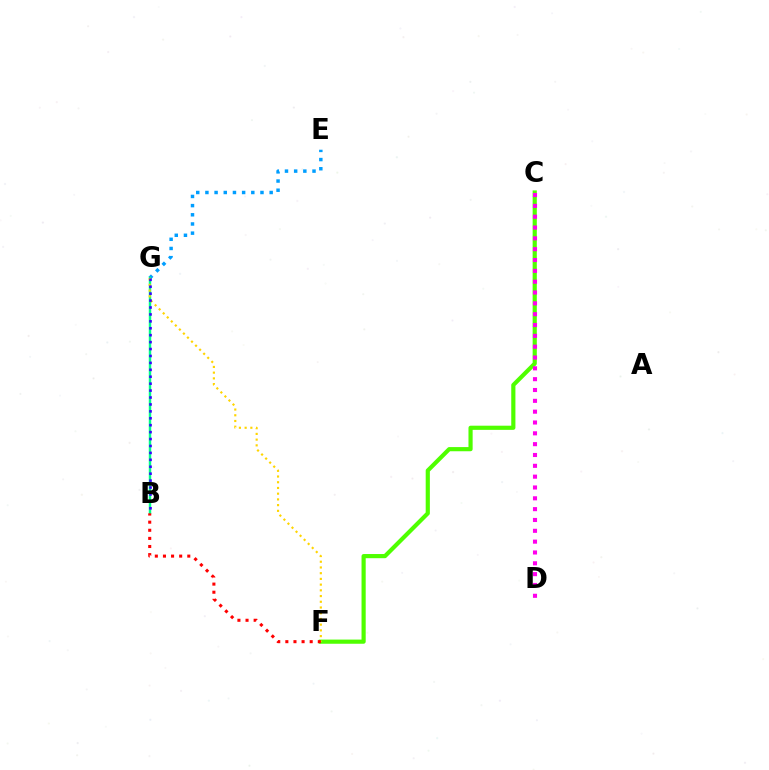{('E', 'G'): [{'color': '#009eff', 'line_style': 'dotted', 'thickness': 2.49}], ('C', 'F'): [{'color': '#4fff00', 'line_style': 'solid', 'thickness': 3.0}], ('B', 'G'): [{'color': '#00ff86', 'line_style': 'solid', 'thickness': 1.76}, {'color': '#3700ff', 'line_style': 'dotted', 'thickness': 1.88}], ('F', 'G'): [{'color': '#ffd500', 'line_style': 'dotted', 'thickness': 1.55}], ('C', 'D'): [{'color': '#ff00ed', 'line_style': 'dotted', 'thickness': 2.94}], ('B', 'F'): [{'color': '#ff0000', 'line_style': 'dotted', 'thickness': 2.2}]}